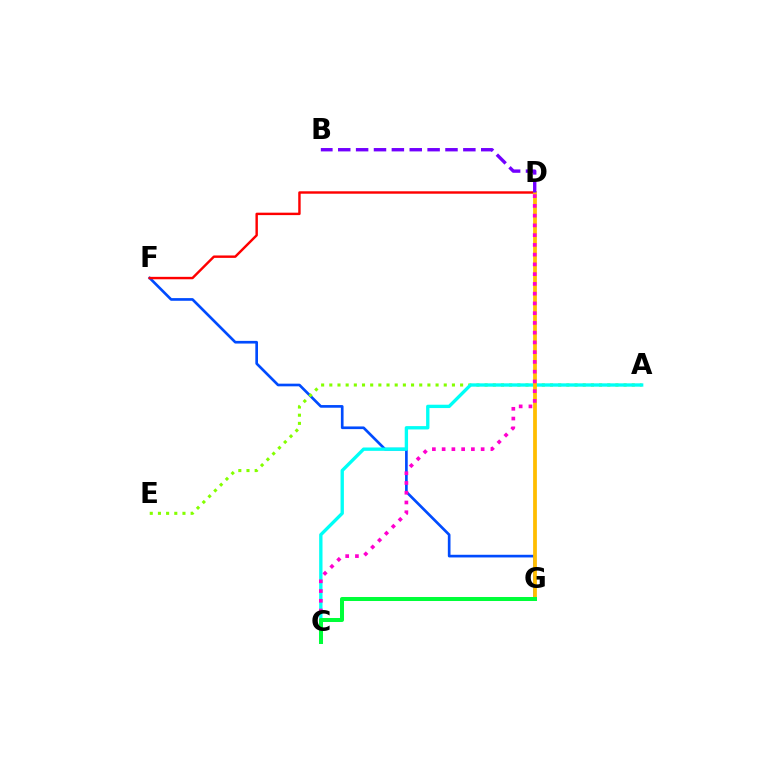{('F', 'G'): [{'color': '#004bff', 'line_style': 'solid', 'thickness': 1.92}], ('A', 'E'): [{'color': '#84ff00', 'line_style': 'dotted', 'thickness': 2.22}], ('A', 'C'): [{'color': '#00fff6', 'line_style': 'solid', 'thickness': 2.41}], ('D', 'F'): [{'color': '#ff0000', 'line_style': 'solid', 'thickness': 1.75}], ('D', 'G'): [{'color': '#ffbd00', 'line_style': 'solid', 'thickness': 2.71}], ('C', 'D'): [{'color': '#ff00cf', 'line_style': 'dotted', 'thickness': 2.65}], ('C', 'G'): [{'color': '#00ff39', 'line_style': 'solid', 'thickness': 2.89}], ('B', 'D'): [{'color': '#7200ff', 'line_style': 'dashed', 'thickness': 2.43}]}